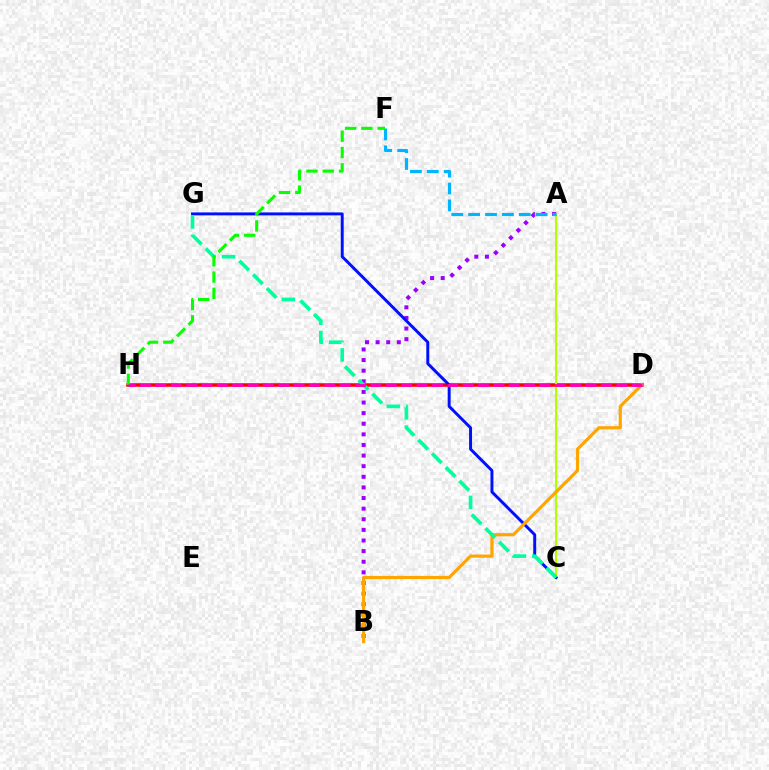{('D', 'H'): [{'color': '#ff0000', 'line_style': 'solid', 'thickness': 2.55}, {'color': '#ff00bd', 'line_style': 'dashed', 'thickness': 2.09}], ('A', 'C'): [{'color': '#b3ff00', 'line_style': 'solid', 'thickness': 1.54}], ('A', 'B'): [{'color': '#9b00ff', 'line_style': 'dotted', 'thickness': 2.88}], ('C', 'G'): [{'color': '#0010ff', 'line_style': 'solid', 'thickness': 2.12}, {'color': '#00ff9d', 'line_style': 'dashed', 'thickness': 2.63}], ('B', 'D'): [{'color': '#ffa500', 'line_style': 'solid', 'thickness': 2.28}], ('A', 'F'): [{'color': '#00b5ff', 'line_style': 'dashed', 'thickness': 2.29}], ('F', 'H'): [{'color': '#08ff00', 'line_style': 'dashed', 'thickness': 2.21}]}